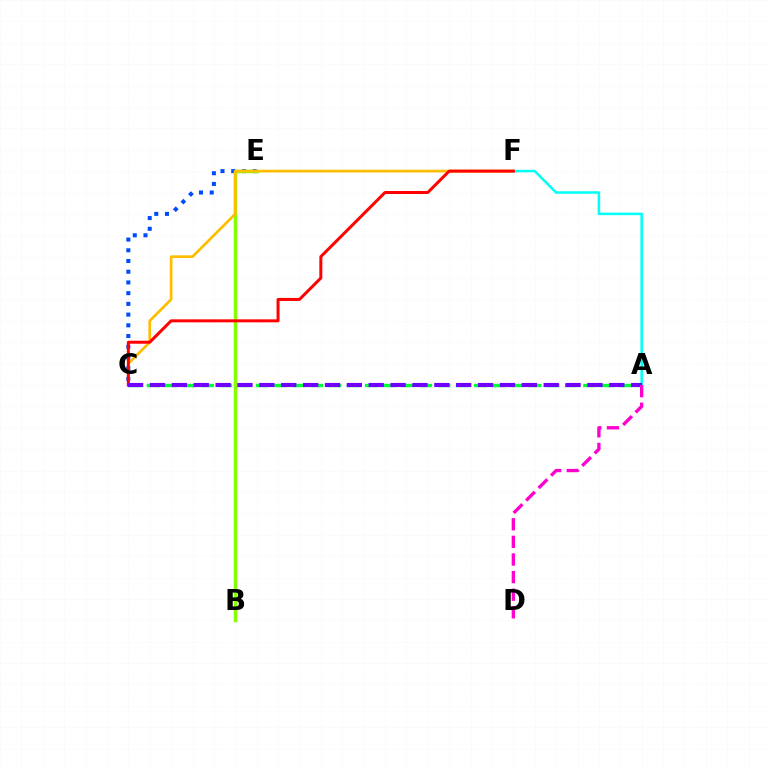{('C', 'E'): [{'color': '#004bff', 'line_style': 'dotted', 'thickness': 2.91}], ('A', 'C'): [{'color': '#00ff39', 'line_style': 'dashed', 'thickness': 2.47}, {'color': '#7200ff', 'line_style': 'dashed', 'thickness': 2.97}], ('B', 'E'): [{'color': '#84ff00', 'line_style': 'solid', 'thickness': 2.52}], ('A', 'F'): [{'color': '#00fff6', 'line_style': 'solid', 'thickness': 1.82}], ('C', 'F'): [{'color': '#ffbd00', 'line_style': 'solid', 'thickness': 1.95}, {'color': '#ff0000', 'line_style': 'solid', 'thickness': 2.15}], ('A', 'D'): [{'color': '#ff00cf', 'line_style': 'dashed', 'thickness': 2.39}]}